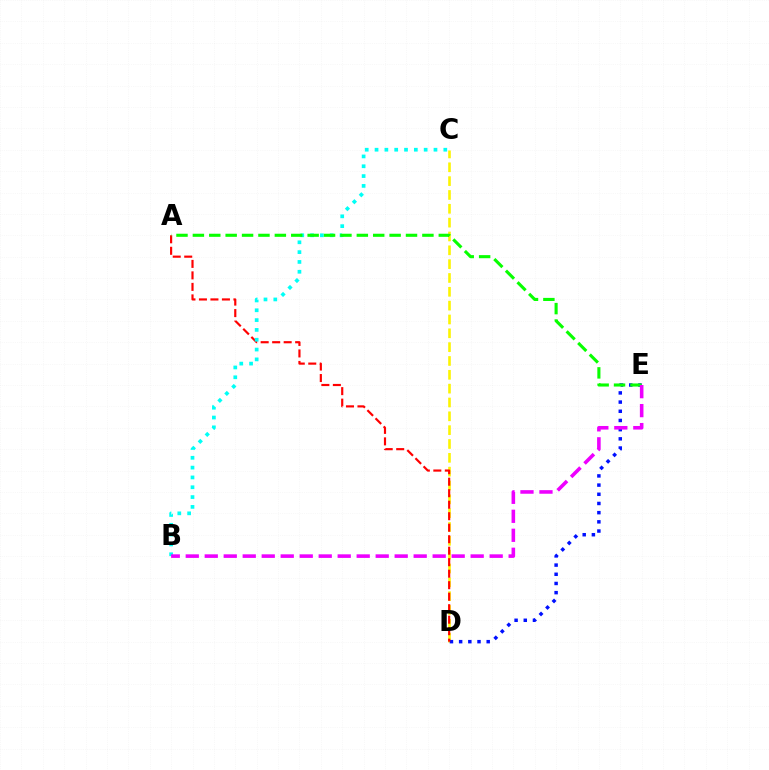{('C', 'D'): [{'color': '#fcf500', 'line_style': 'dashed', 'thickness': 1.88}], ('D', 'E'): [{'color': '#0010ff', 'line_style': 'dotted', 'thickness': 2.5}], ('A', 'D'): [{'color': '#ff0000', 'line_style': 'dashed', 'thickness': 1.56}], ('B', 'C'): [{'color': '#00fff6', 'line_style': 'dotted', 'thickness': 2.67}], ('A', 'E'): [{'color': '#08ff00', 'line_style': 'dashed', 'thickness': 2.23}], ('B', 'E'): [{'color': '#ee00ff', 'line_style': 'dashed', 'thickness': 2.58}]}